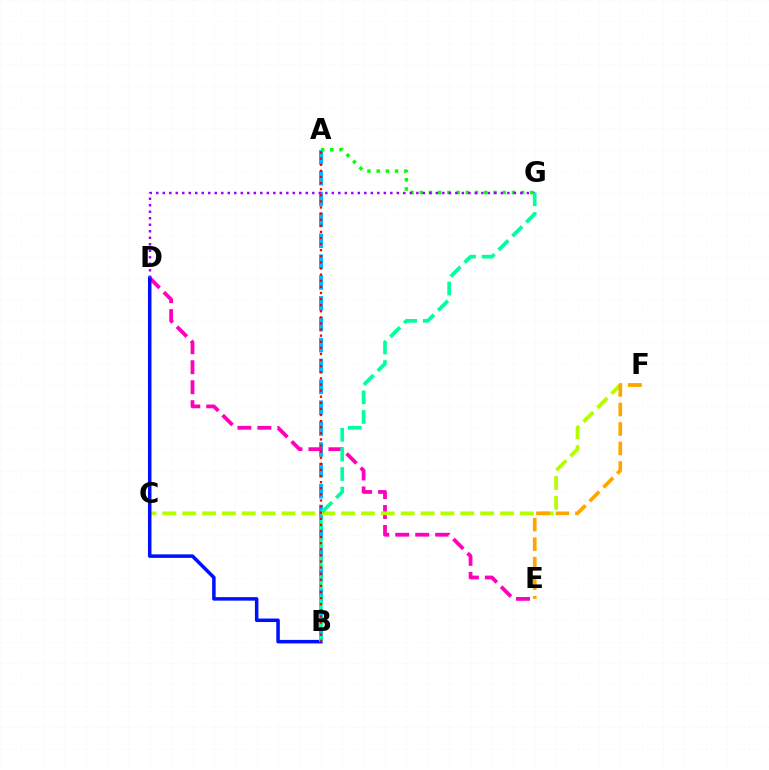{('A', 'B'): [{'color': '#00b5ff', 'line_style': 'dashed', 'thickness': 2.83}, {'color': '#ff0000', 'line_style': 'dotted', 'thickness': 1.66}], ('D', 'E'): [{'color': '#ff00bd', 'line_style': 'dashed', 'thickness': 2.71}], ('C', 'F'): [{'color': '#b3ff00', 'line_style': 'dashed', 'thickness': 2.7}], ('A', 'G'): [{'color': '#08ff00', 'line_style': 'dotted', 'thickness': 2.5}], ('B', 'D'): [{'color': '#0010ff', 'line_style': 'solid', 'thickness': 2.53}], ('E', 'F'): [{'color': '#ffa500', 'line_style': 'dashed', 'thickness': 2.65}], ('D', 'G'): [{'color': '#9b00ff', 'line_style': 'dotted', 'thickness': 1.77}], ('B', 'G'): [{'color': '#00ff9d', 'line_style': 'dashed', 'thickness': 2.66}]}